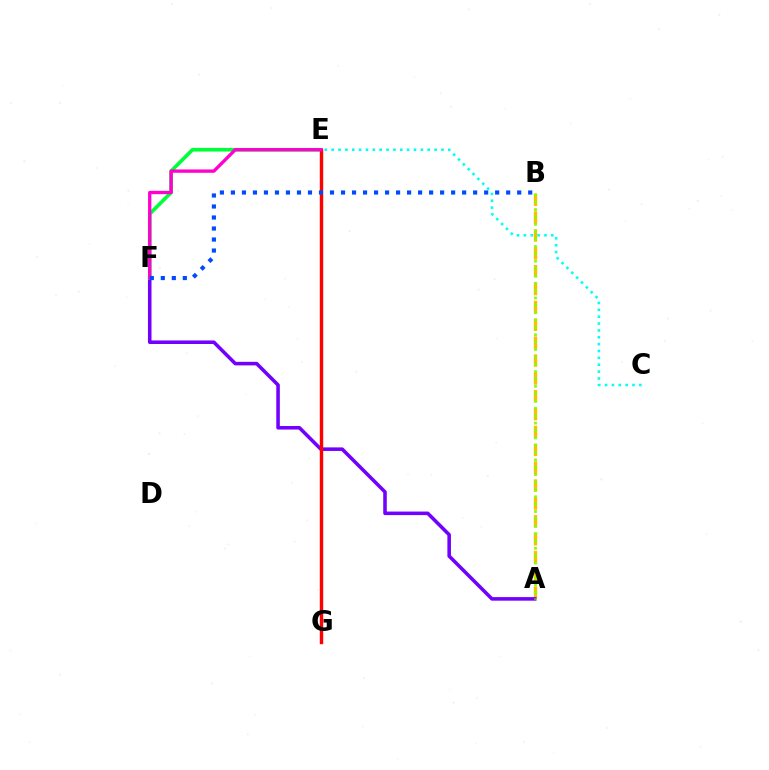{('A', 'B'): [{'color': '#ffbd00', 'line_style': 'dashed', 'thickness': 2.43}, {'color': '#84ff00', 'line_style': 'dotted', 'thickness': 2.0}], ('A', 'F'): [{'color': '#7200ff', 'line_style': 'solid', 'thickness': 2.56}], ('E', 'F'): [{'color': '#00ff39', 'line_style': 'solid', 'thickness': 2.62}, {'color': '#ff00cf', 'line_style': 'solid', 'thickness': 2.4}], ('E', 'G'): [{'color': '#ff0000', 'line_style': 'solid', 'thickness': 2.45}], ('C', 'E'): [{'color': '#00fff6', 'line_style': 'dotted', 'thickness': 1.86}], ('B', 'F'): [{'color': '#004bff', 'line_style': 'dotted', 'thickness': 2.99}]}